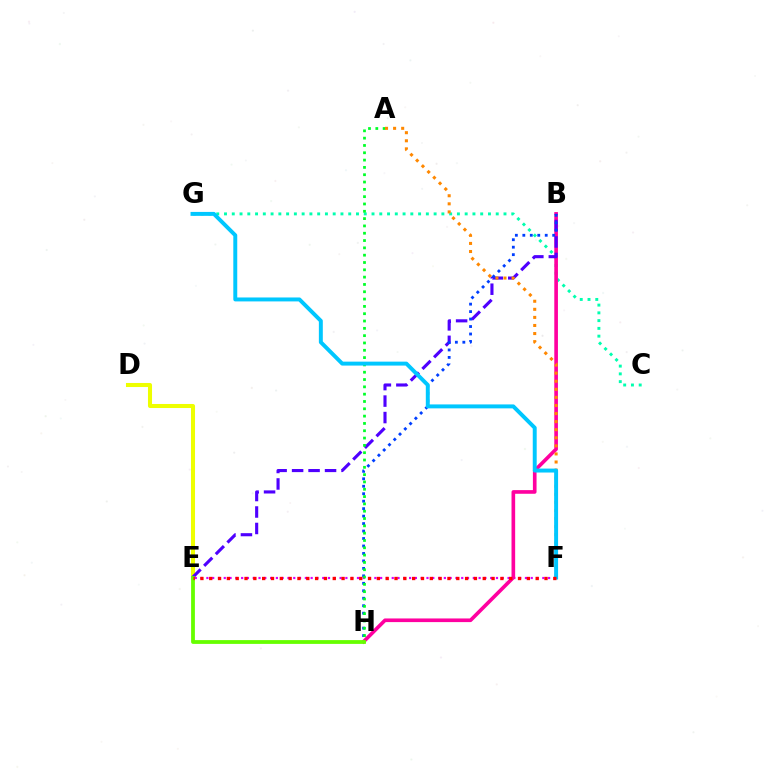{('C', 'G'): [{'color': '#00ffaf', 'line_style': 'dotted', 'thickness': 2.11}], ('E', 'F'): [{'color': '#d600ff', 'line_style': 'dotted', 'thickness': 1.57}, {'color': '#ff0000', 'line_style': 'dotted', 'thickness': 2.4}], ('B', 'H'): [{'color': '#ff00a0', 'line_style': 'solid', 'thickness': 2.63}, {'color': '#003fff', 'line_style': 'dotted', 'thickness': 2.03}], ('D', 'E'): [{'color': '#eeff00', 'line_style': 'solid', 'thickness': 2.92}], ('B', 'E'): [{'color': '#4f00ff', 'line_style': 'dashed', 'thickness': 2.24}], ('A', 'H'): [{'color': '#00ff27', 'line_style': 'dotted', 'thickness': 1.99}], ('A', 'F'): [{'color': '#ff8800', 'line_style': 'dotted', 'thickness': 2.19}], ('F', 'G'): [{'color': '#00c7ff', 'line_style': 'solid', 'thickness': 2.84}], ('E', 'H'): [{'color': '#66ff00', 'line_style': 'solid', 'thickness': 2.73}]}